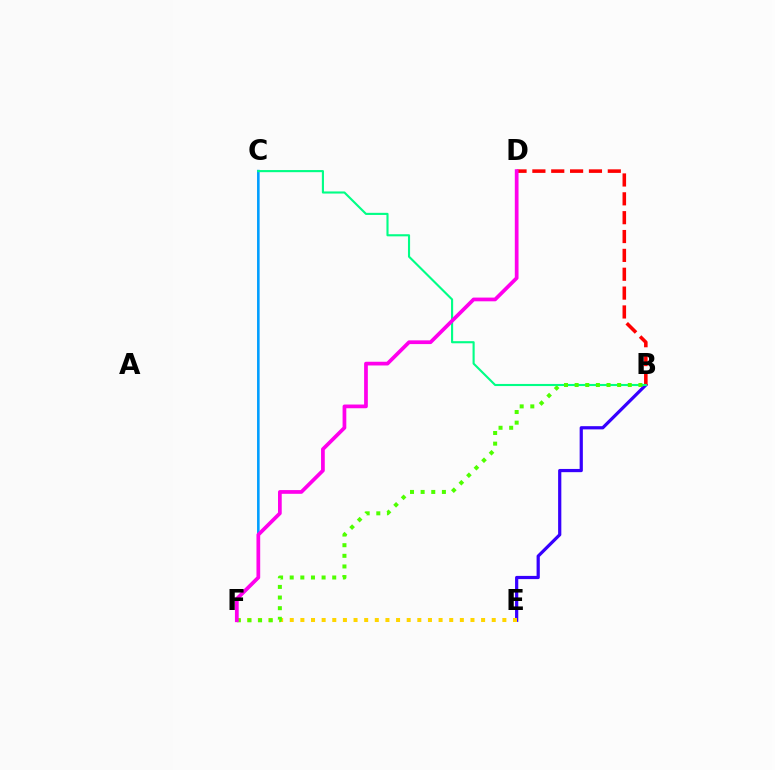{('B', 'E'): [{'color': '#3700ff', 'line_style': 'solid', 'thickness': 2.31}], ('B', 'D'): [{'color': '#ff0000', 'line_style': 'dashed', 'thickness': 2.56}], ('C', 'F'): [{'color': '#009eff', 'line_style': 'solid', 'thickness': 1.87}], ('E', 'F'): [{'color': '#ffd500', 'line_style': 'dotted', 'thickness': 2.89}], ('B', 'C'): [{'color': '#00ff86', 'line_style': 'solid', 'thickness': 1.53}], ('B', 'F'): [{'color': '#4fff00', 'line_style': 'dotted', 'thickness': 2.89}], ('D', 'F'): [{'color': '#ff00ed', 'line_style': 'solid', 'thickness': 2.68}]}